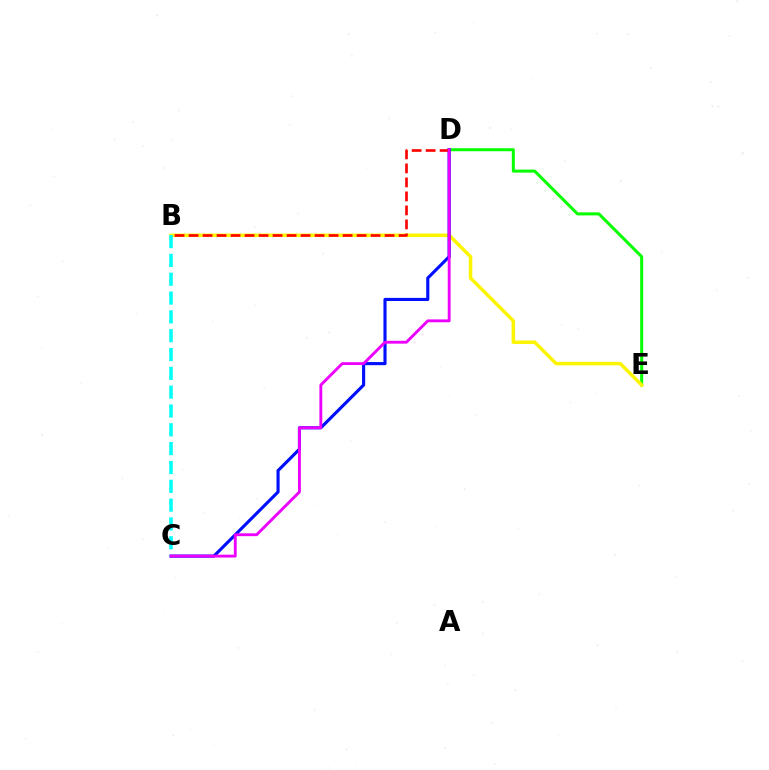{('D', 'E'): [{'color': '#08ff00', 'line_style': 'solid', 'thickness': 2.17}], ('B', 'E'): [{'color': '#fcf500', 'line_style': 'solid', 'thickness': 2.5}], ('C', 'D'): [{'color': '#0010ff', 'line_style': 'solid', 'thickness': 2.25}, {'color': '#ee00ff', 'line_style': 'solid', 'thickness': 2.06}], ('B', 'D'): [{'color': '#ff0000', 'line_style': 'dashed', 'thickness': 1.9}], ('B', 'C'): [{'color': '#00fff6', 'line_style': 'dashed', 'thickness': 2.56}]}